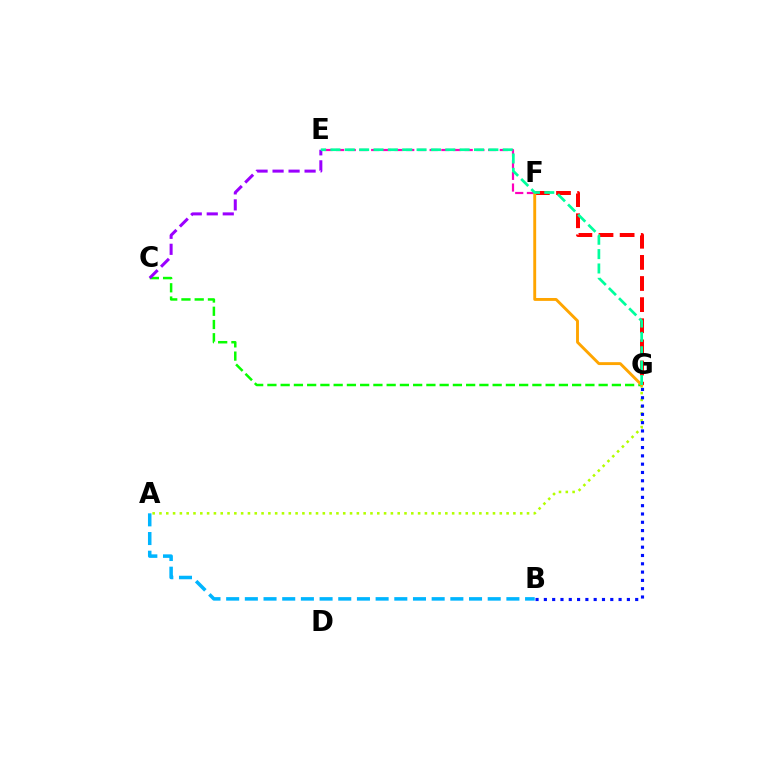{('A', 'B'): [{'color': '#00b5ff', 'line_style': 'dashed', 'thickness': 2.54}], ('E', 'F'): [{'color': '#ff00bd', 'line_style': 'dashed', 'thickness': 1.59}], ('A', 'G'): [{'color': '#b3ff00', 'line_style': 'dotted', 'thickness': 1.85}], ('C', 'G'): [{'color': '#08ff00', 'line_style': 'dashed', 'thickness': 1.8}], ('F', 'G'): [{'color': '#ff0000', 'line_style': 'dashed', 'thickness': 2.87}, {'color': '#ffa500', 'line_style': 'solid', 'thickness': 2.08}], ('B', 'G'): [{'color': '#0010ff', 'line_style': 'dotted', 'thickness': 2.26}], ('C', 'E'): [{'color': '#9b00ff', 'line_style': 'dashed', 'thickness': 2.17}], ('E', 'G'): [{'color': '#00ff9d', 'line_style': 'dashed', 'thickness': 1.95}]}